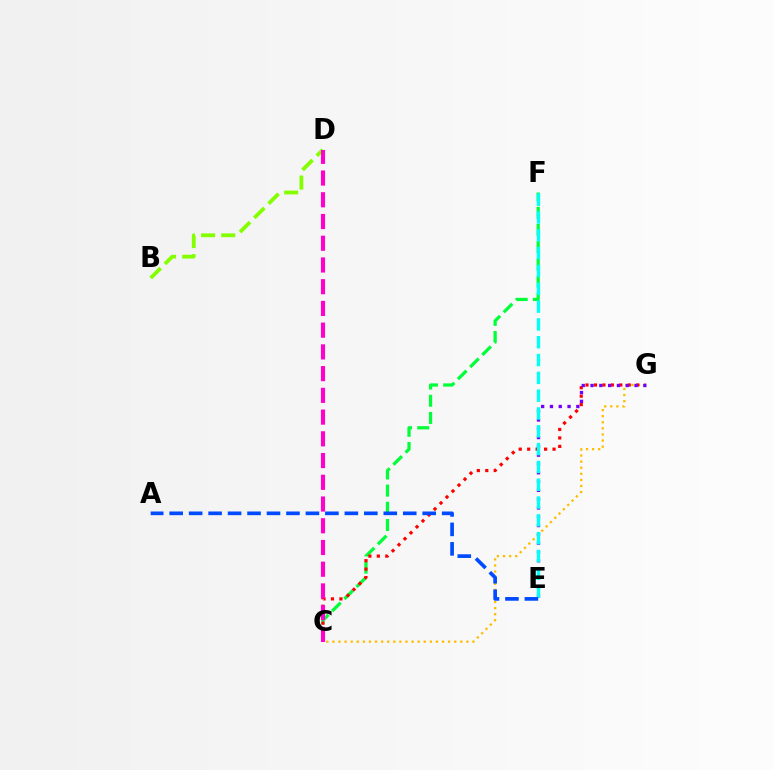{('C', 'G'): [{'color': '#ffbd00', 'line_style': 'dotted', 'thickness': 1.65}, {'color': '#ff0000', 'line_style': 'dotted', 'thickness': 2.3}], ('C', 'F'): [{'color': '#00ff39', 'line_style': 'dashed', 'thickness': 2.34}], ('B', 'D'): [{'color': '#84ff00', 'line_style': 'dashed', 'thickness': 2.74}], ('E', 'G'): [{'color': '#7200ff', 'line_style': 'dotted', 'thickness': 2.39}], ('C', 'D'): [{'color': '#ff00cf', 'line_style': 'dashed', 'thickness': 2.95}], ('E', 'F'): [{'color': '#00fff6', 'line_style': 'dashed', 'thickness': 2.42}], ('A', 'E'): [{'color': '#004bff', 'line_style': 'dashed', 'thickness': 2.64}]}